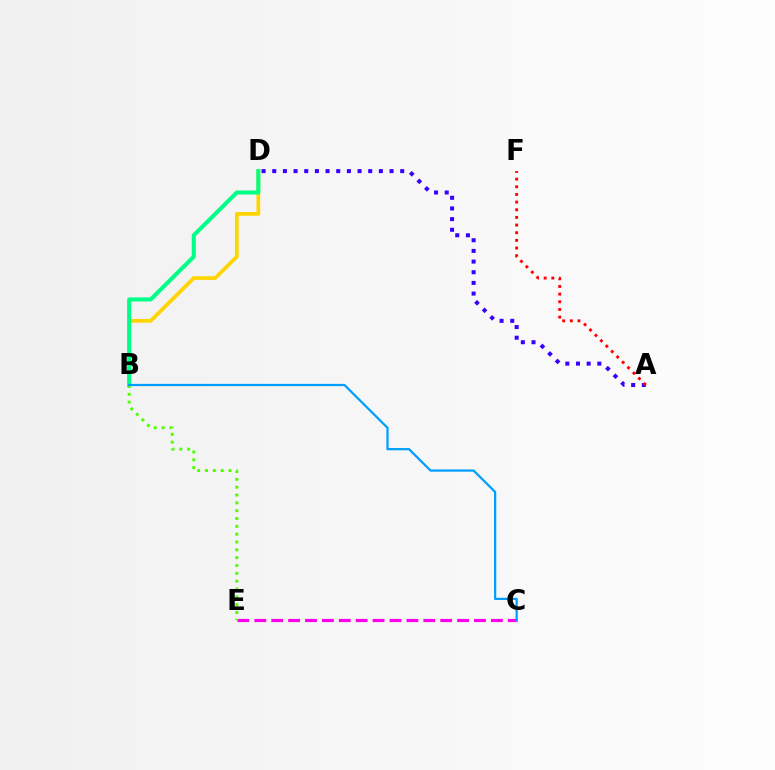{('A', 'D'): [{'color': '#3700ff', 'line_style': 'dotted', 'thickness': 2.9}], ('A', 'F'): [{'color': '#ff0000', 'line_style': 'dotted', 'thickness': 2.08}], ('C', 'E'): [{'color': '#ff00ed', 'line_style': 'dashed', 'thickness': 2.3}], ('B', 'D'): [{'color': '#ffd500', 'line_style': 'solid', 'thickness': 2.69}, {'color': '#00ff86', 'line_style': 'solid', 'thickness': 2.92}], ('B', 'E'): [{'color': '#4fff00', 'line_style': 'dotted', 'thickness': 2.13}], ('B', 'C'): [{'color': '#009eff', 'line_style': 'solid', 'thickness': 1.6}]}